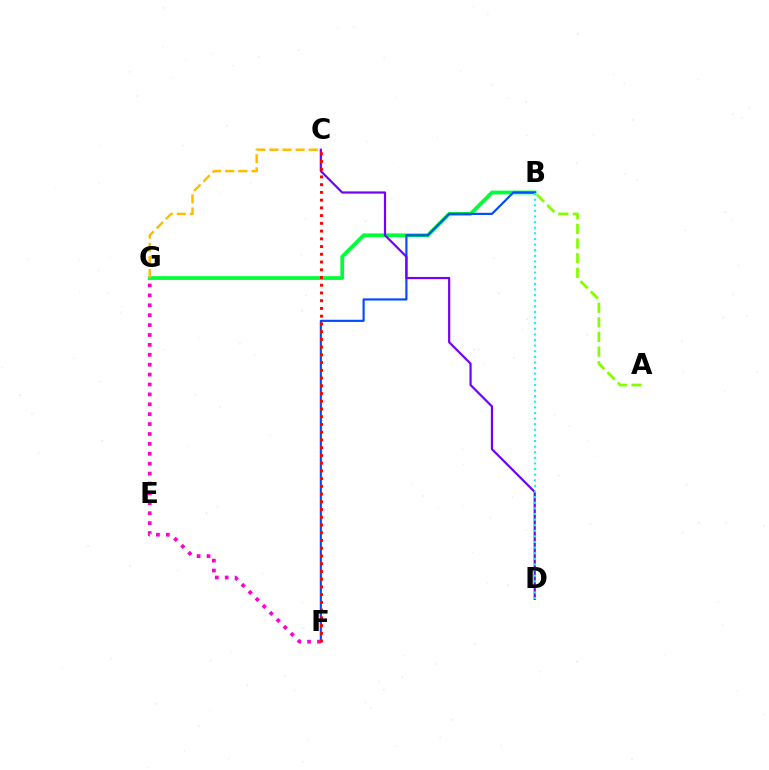{('A', 'B'): [{'color': '#84ff00', 'line_style': 'dashed', 'thickness': 1.99}], ('B', 'G'): [{'color': '#00ff39', 'line_style': 'solid', 'thickness': 2.71}], ('C', 'G'): [{'color': '#ffbd00', 'line_style': 'dashed', 'thickness': 1.78}], ('B', 'F'): [{'color': '#004bff', 'line_style': 'solid', 'thickness': 1.55}], ('F', 'G'): [{'color': '#ff00cf', 'line_style': 'dotted', 'thickness': 2.69}], ('C', 'D'): [{'color': '#7200ff', 'line_style': 'solid', 'thickness': 1.58}], ('B', 'D'): [{'color': '#00fff6', 'line_style': 'dotted', 'thickness': 1.52}], ('C', 'F'): [{'color': '#ff0000', 'line_style': 'dotted', 'thickness': 2.1}]}